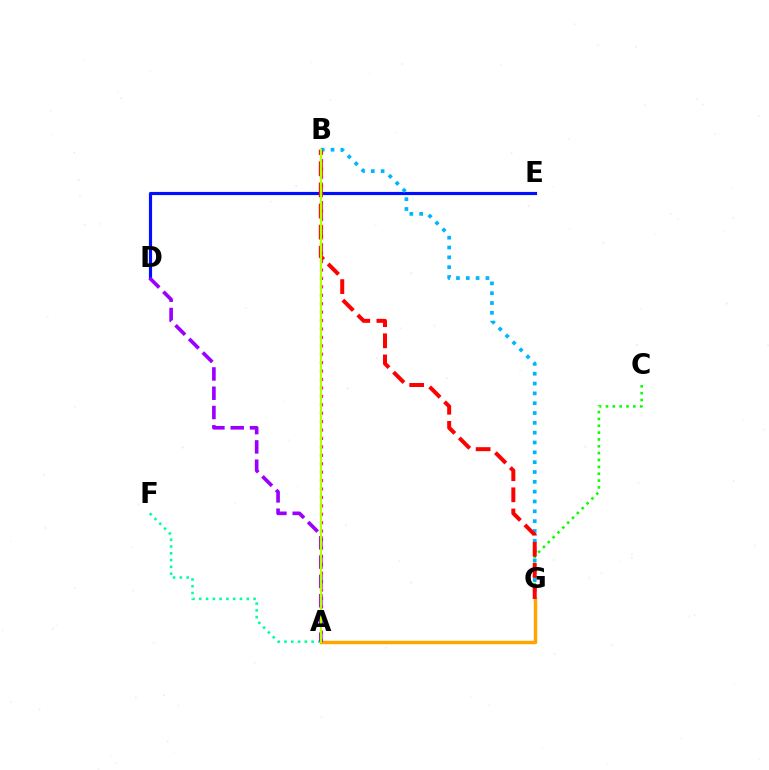{('D', 'E'): [{'color': '#0010ff', 'line_style': 'solid', 'thickness': 2.28}], ('C', 'G'): [{'color': '#08ff00', 'line_style': 'dotted', 'thickness': 1.86}], ('A', 'G'): [{'color': '#ffa500', 'line_style': 'solid', 'thickness': 2.49}], ('A', 'B'): [{'color': '#ff00bd', 'line_style': 'dotted', 'thickness': 2.29}, {'color': '#b3ff00', 'line_style': 'solid', 'thickness': 1.59}], ('A', 'F'): [{'color': '#00ff9d', 'line_style': 'dotted', 'thickness': 1.85}], ('B', 'G'): [{'color': '#00b5ff', 'line_style': 'dotted', 'thickness': 2.67}, {'color': '#ff0000', 'line_style': 'dashed', 'thickness': 2.87}], ('A', 'D'): [{'color': '#9b00ff', 'line_style': 'dashed', 'thickness': 2.62}]}